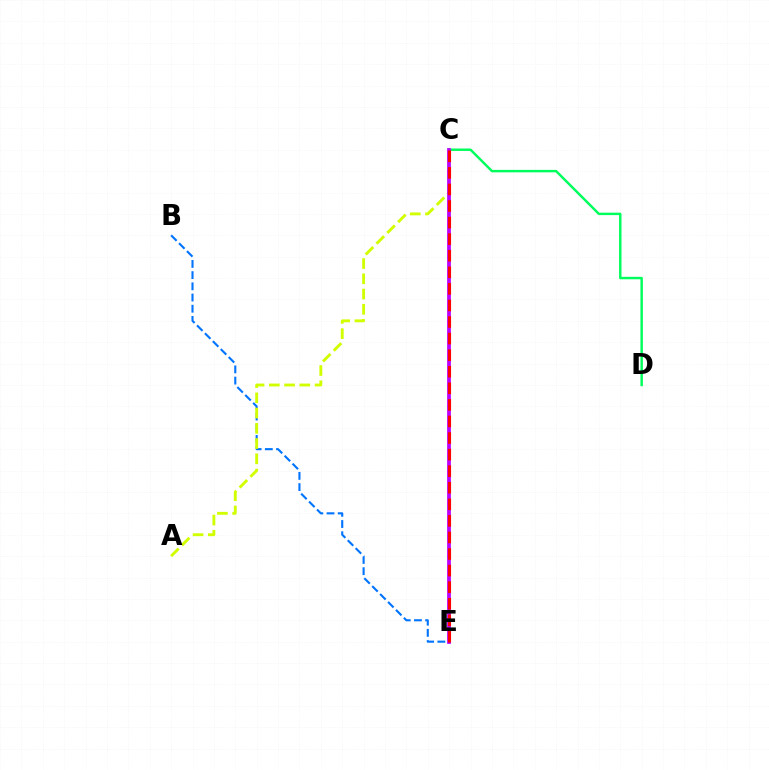{('B', 'E'): [{'color': '#0074ff', 'line_style': 'dashed', 'thickness': 1.52}], ('C', 'D'): [{'color': '#00ff5c', 'line_style': 'solid', 'thickness': 1.76}], ('A', 'C'): [{'color': '#d1ff00', 'line_style': 'dashed', 'thickness': 2.07}], ('C', 'E'): [{'color': '#b900ff', 'line_style': 'solid', 'thickness': 2.69}, {'color': '#ff0000', 'line_style': 'dashed', 'thickness': 2.25}]}